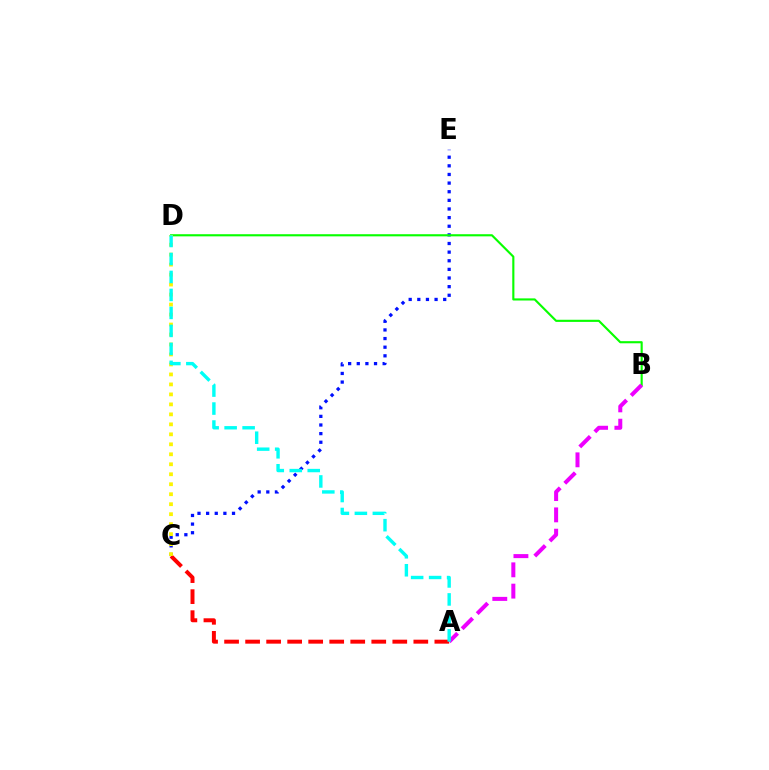{('C', 'E'): [{'color': '#0010ff', 'line_style': 'dotted', 'thickness': 2.34}], ('B', 'D'): [{'color': '#08ff00', 'line_style': 'solid', 'thickness': 1.54}], ('A', 'C'): [{'color': '#ff0000', 'line_style': 'dashed', 'thickness': 2.86}], ('A', 'B'): [{'color': '#ee00ff', 'line_style': 'dashed', 'thickness': 2.89}], ('C', 'D'): [{'color': '#fcf500', 'line_style': 'dotted', 'thickness': 2.71}], ('A', 'D'): [{'color': '#00fff6', 'line_style': 'dashed', 'thickness': 2.44}]}